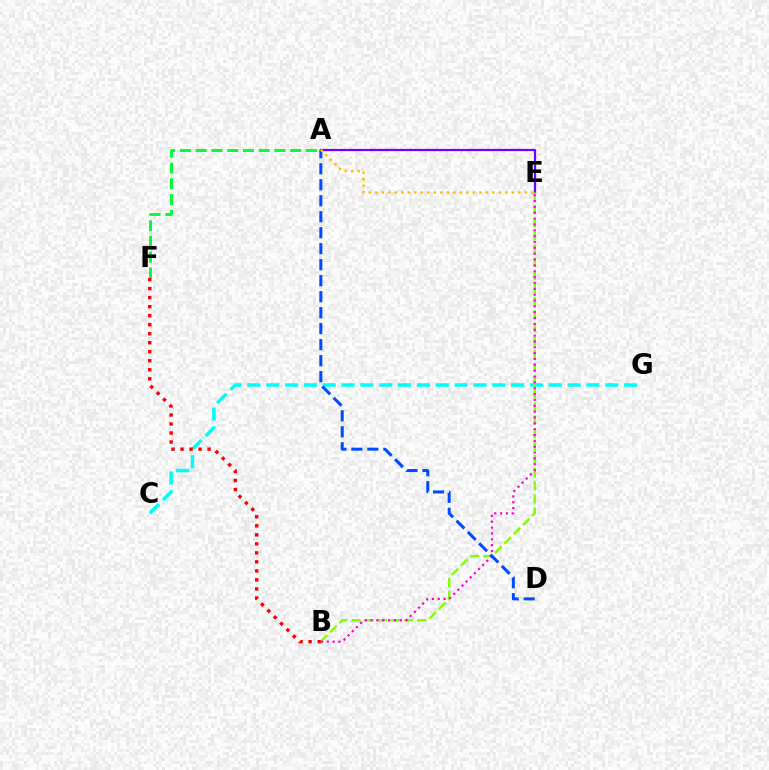{('A', 'E'): [{'color': '#7200ff', 'line_style': 'solid', 'thickness': 1.61}, {'color': '#ffbd00', 'line_style': 'dotted', 'thickness': 1.77}], ('C', 'G'): [{'color': '#00fff6', 'line_style': 'dashed', 'thickness': 2.56}], ('B', 'E'): [{'color': '#84ff00', 'line_style': 'dashed', 'thickness': 1.79}, {'color': '#ff00cf', 'line_style': 'dotted', 'thickness': 1.59}], ('A', 'F'): [{'color': '#00ff39', 'line_style': 'dashed', 'thickness': 2.14}], ('B', 'F'): [{'color': '#ff0000', 'line_style': 'dotted', 'thickness': 2.45}], ('A', 'D'): [{'color': '#004bff', 'line_style': 'dashed', 'thickness': 2.17}]}